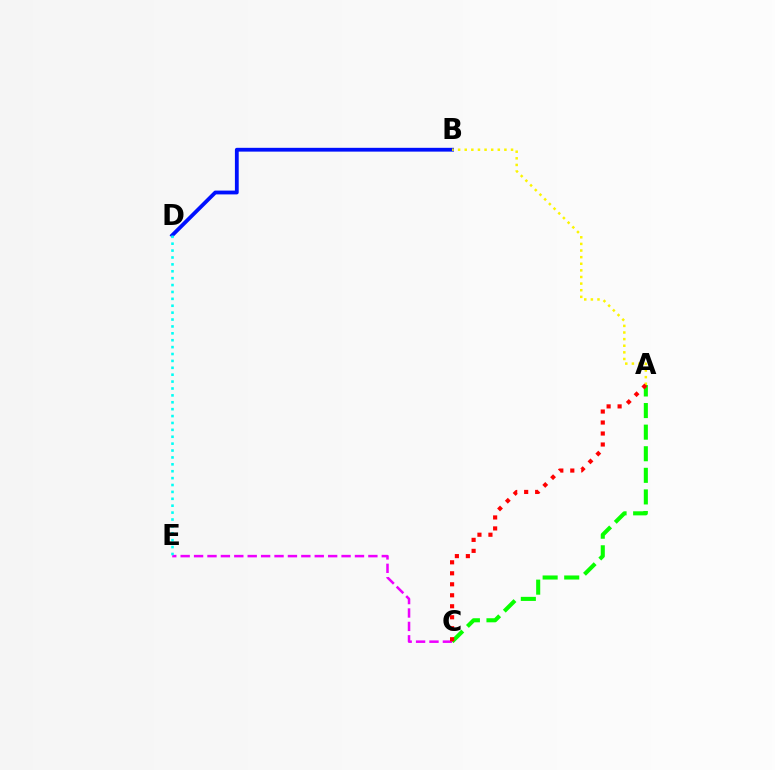{('A', 'C'): [{'color': '#08ff00', 'line_style': 'dashed', 'thickness': 2.93}, {'color': '#ff0000', 'line_style': 'dotted', 'thickness': 2.99}], ('B', 'D'): [{'color': '#0010ff', 'line_style': 'solid', 'thickness': 2.74}], ('A', 'B'): [{'color': '#fcf500', 'line_style': 'dotted', 'thickness': 1.8}], ('C', 'E'): [{'color': '#ee00ff', 'line_style': 'dashed', 'thickness': 1.82}], ('D', 'E'): [{'color': '#00fff6', 'line_style': 'dotted', 'thickness': 1.87}]}